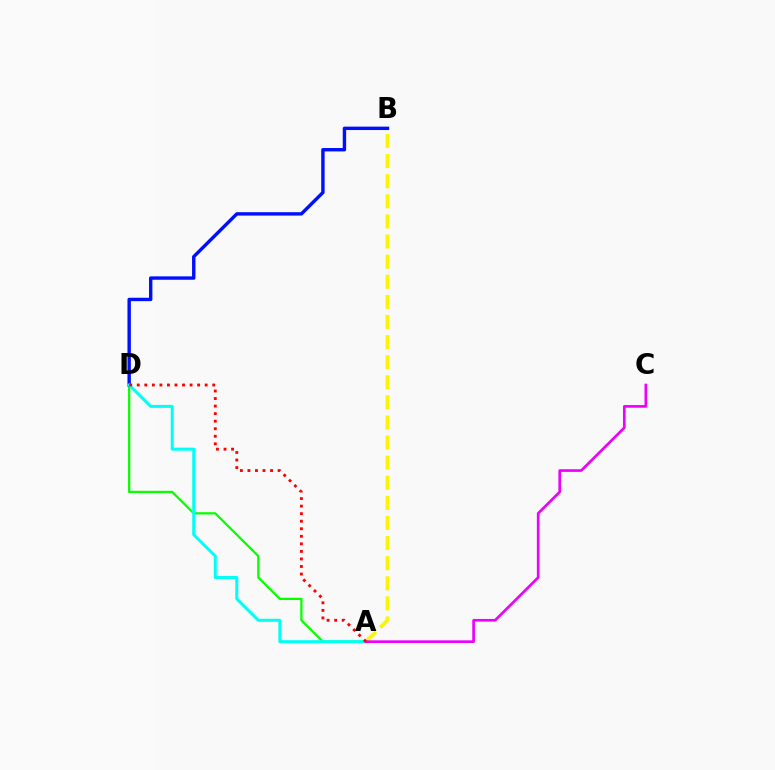{('A', 'D'): [{'color': '#08ff00', 'line_style': 'solid', 'thickness': 1.64}, {'color': '#00fff6', 'line_style': 'solid', 'thickness': 2.17}, {'color': '#ff0000', 'line_style': 'dotted', 'thickness': 2.05}], ('B', 'D'): [{'color': '#0010ff', 'line_style': 'solid', 'thickness': 2.45}], ('A', 'B'): [{'color': '#fcf500', 'line_style': 'dashed', 'thickness': 2.73}], ('A', 'C'): [{'color': '#ee00ff', 'line_style': 'solid', 'thickness': 1.92}]}